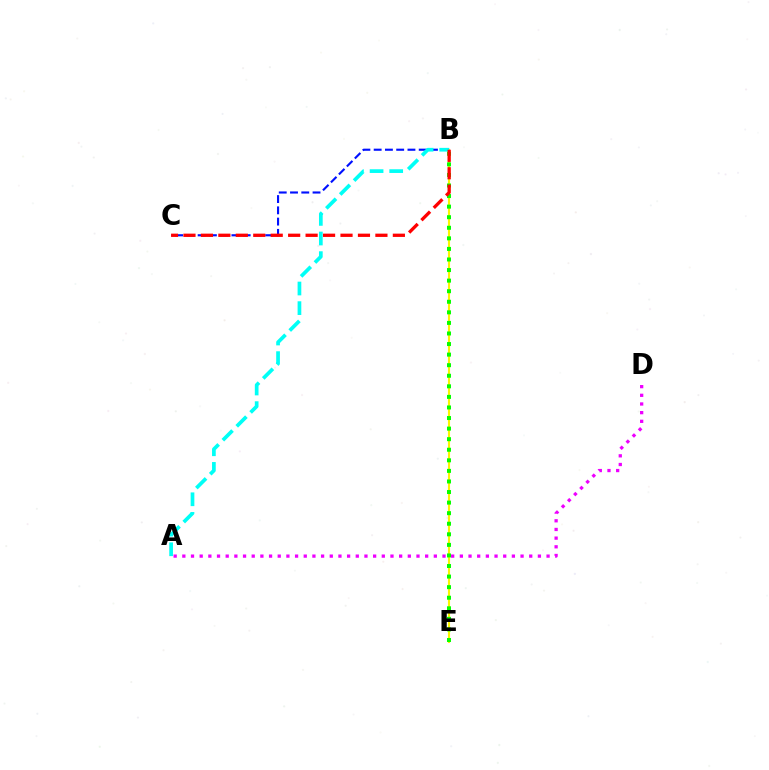{('B', 'C'): [{'color': '#0010ff', 'line_style': 'dashed', 'thickness': 1.53}, {'color': '#ff0000', 'line_style': 'dashed', 'thickness': 2.37}], ('B', 'E'): [{'color': '#fcf500', 'line_style': 'solid', 'thickness': 1.52}, {'color': '#08ff00', 'line_style': 'dotted', 'thickness': 2.87}], ('A', 'D'): [{'color': '#ee00ff', 'line_style': 'dotted', 'thickness': 2.36}], ('A', 'B'): [{'color': '#00fff6', 'line_style': 'dashed', 'thickness': 2.67}]}